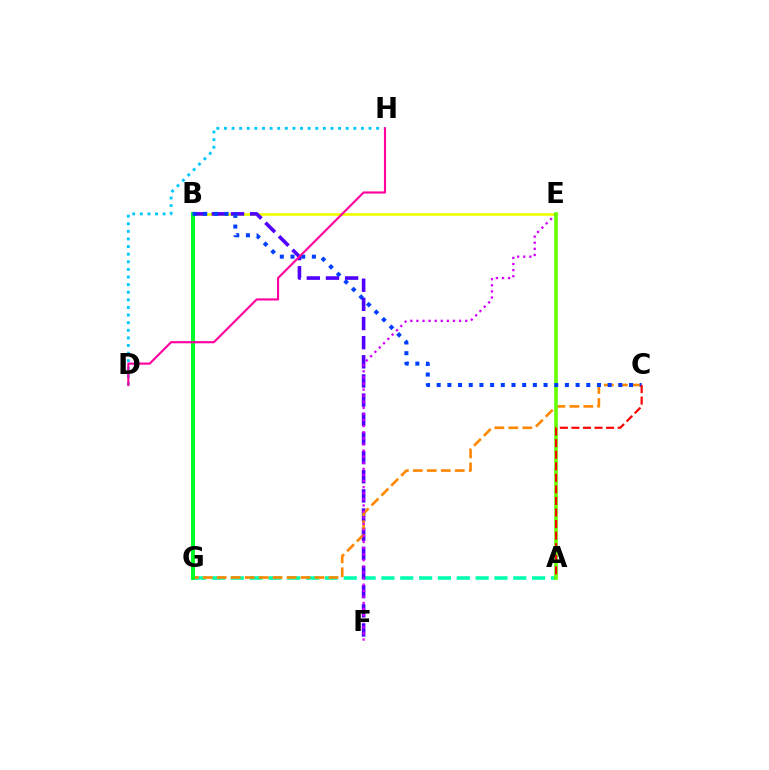{('A', 'G'): [{'color': '#00ffaf', 'line_style': 'dashed', 'thickness': 2.56}], ('B', 'E'): [{'color': '#eeff00', 'line_style': 'solid', 'thickness': 1.92}], ('D', 'H'): [{'color': '#00c7ff', 'line_style': 'dotted', 'thickness': 2.07}, {'color': '#ff00a0', 'line_style': 'solid', 'thickness': 1.54}], ('B', 'F'): [{'color': '#4f00ff', 'line_style': 'dashed', 'thickness': 2.6}], ('C', 'G'): [{'color': '#ff8800', 'line_style': 'dashed', 'thickness': 1.9}], ('E', 'F'): [{'color': '#d600ff', 'line_style': 'dotted', 'thickness': 1.66}], ('A', 'E'): [{'color': '#66ff00', 'line_style': 'solid', 'thickness': 2.59}], ('B', 'G'): [{'color': '#00ff27', 'line_style': 'solid', 'thickness': 2.86}], ('B', 'C'): [{'color': '#003fff', 'line_style': 'dotted', 'thickness': 2.9}], ('A', 'C'): [{'color': '#ff0000', 'line_style': 'dashed', 'thickness': 1.57}]}